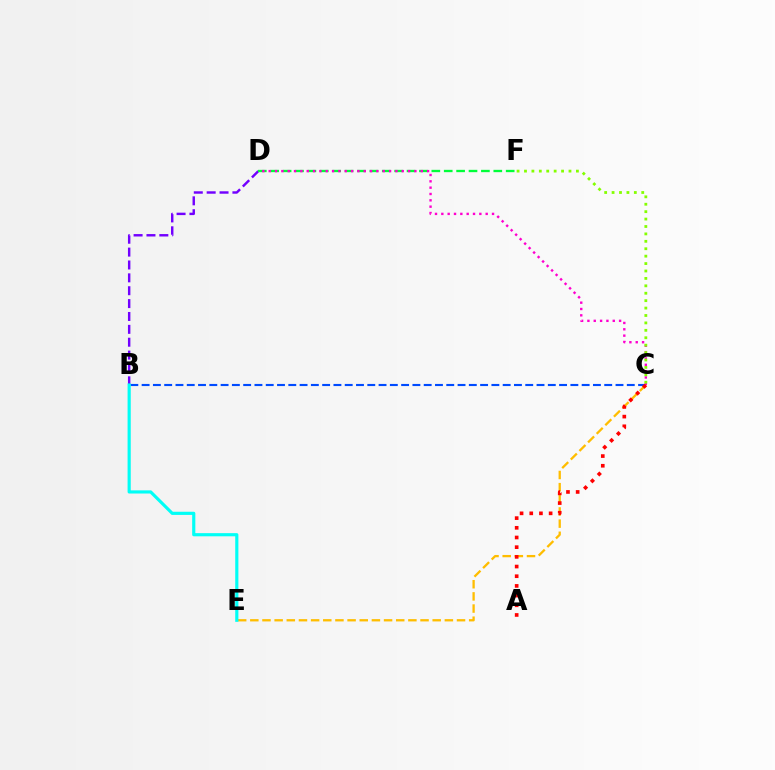{('B', 'D'): [{'color': '#7200ff', 'line_style': 'dashed', 'thickness': 1.75}], ('B', 'C'): [{'color': '#004bff', 'line_style': 'dashed', 'thickness': 1.53}], ('D', 'F'): [{'color': '#00ff39', 'line_style': 'dashed', 'thickness': 1.68}], ('C', 'E'): [{'color': '#ffbd00', 'line_style': 'dashed', 'thickness': 1.65}], ('B', 'E'): [{'color': '#00fff6', 'line_style': 'solid', 'thickness': 2.27}], ('C', 'D'): [{'color': '#ff00cf', 'line_style': 'dotted', 'thickness': 1.72}], ('A', 'C'): [{'color': '#ff0000', 'line_style': 'dotted', 'thickness': 2.63}], ('C', 'F'): [{'color': '#84ff00', 'line_style': 'dotted', 'thickness': 2.02}]}